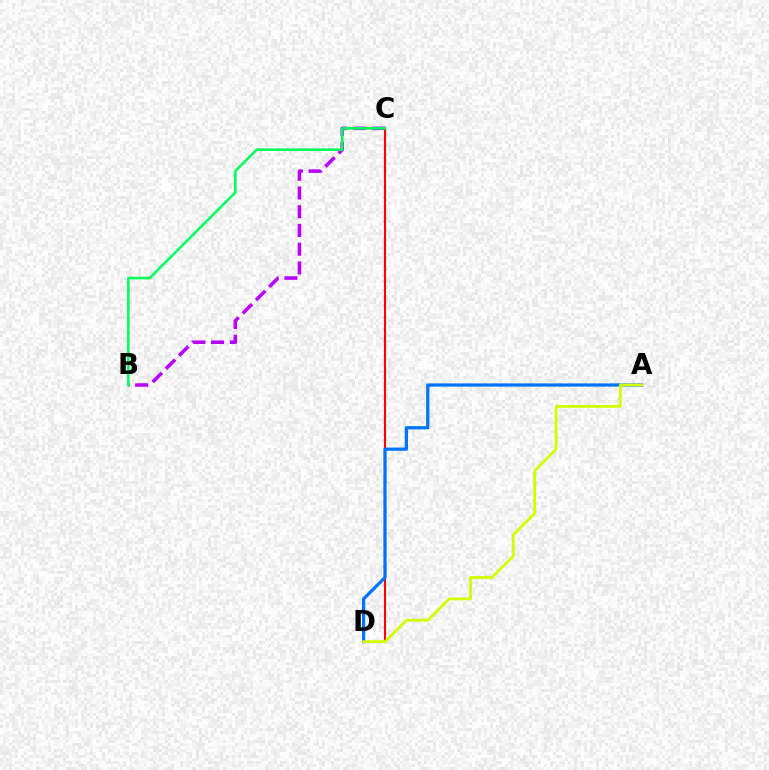{('C', 'D'): [{'color': '#ff0000', 'line_style': 'solid', 'thickness': 1.52}], ('B', 'C'): [{'color': '#b900ff', 'line_style': 'dashed', 'thickness': 2.54}, {'color': '#00ff5c', 'line_style': 'solid', 'thickness': 1.88}], ('A', 'D'): [{'color': '#0074ff', 'line_style': 'solid', 'thickness': 2.33}, {'color': '#d1ff00', 'line_style': 'solid', 'thickness': 2.01}]}